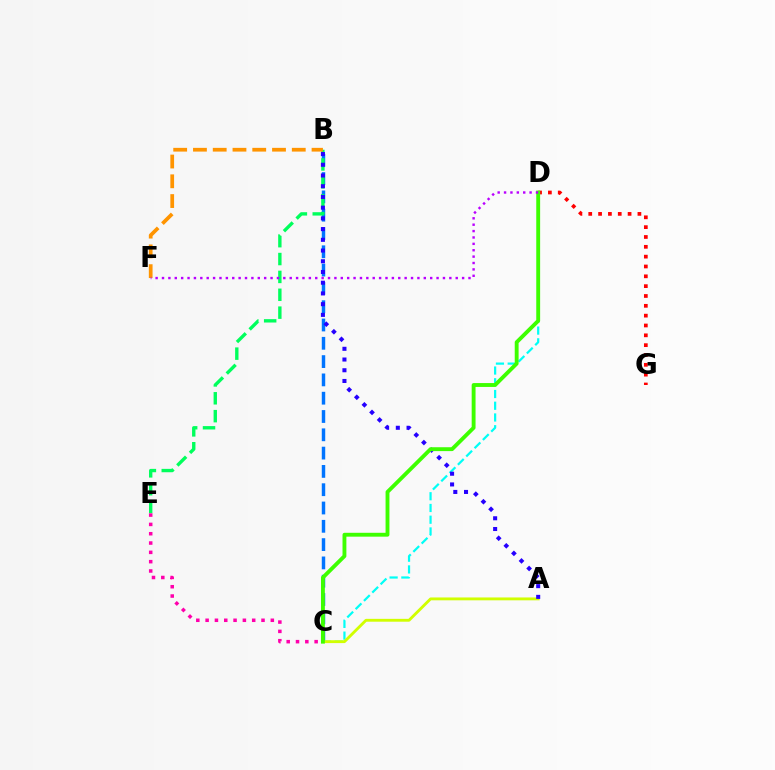{('B', 'C'): [{'color': '#0074ff', 'line_style': 'dashed', 'thickness': 2.49}], ('C', 'D'): [{'color': '#00fff6', 'line_style': 'dashed', 'thickness': 1.59}, {'color': '#3dff00', 'line_style': 'solid', 'thickness': 2.79}], ('D', 'G'): [{'color': '#ff0000', 'line_style': 'dotted', 'thickness': 2.67}], ('B', 'E'): [{'color': '#00ff5c', 'line_style': 'dashed', 'thickness': 2.43}], ('A', 'C'): [{'color': '#d1ff00', 'line_style': 'solid', 'thickness': 2.05}], ('B', 'F'): [{'color': '#ff9400', 'line_style': 'dashed', 'thickness': 2.68}], ('A', 'B'): [{'color': '#2500ff', 'line_style': 'dotted', 'thickness': 2.91}], ('C', 'E'): [{'color': '#ff00ac', 'line_style': 'dotted', 'thickness': 2.53}], ('D', 'F'): [{'color': '#b900ff', 'line_style': 'dotted', 'thickness': 1.73}]}